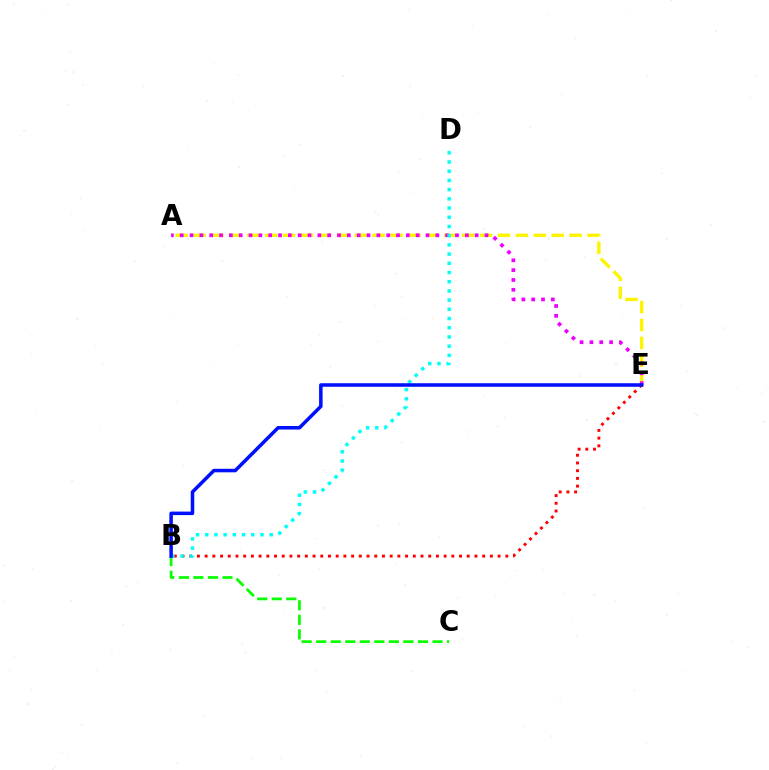{('A', 'E'): [{'color': '#fcf500', 'line_style': 'dashed', 'thickness': 2.43}, {'color': '#ee00ff', 'line_style': 'dotted', 'thickness': 2.67}], ('B', 'C'): [{'color': '#08ff00', 'line_style': 'dashed', 'thickness': 1.97}], ('B', 'E'): [{'color': '#ff0000', 'line_style': 'dotted', 'thickness': 2.09}, {'color': '#0010ff', 'line_style': 'solid', 'thickness': 2.54}], ('B', 'D'): [{'color': '#00fff6', 'line_style': 'dotted', 'thickness': 2.5}]}